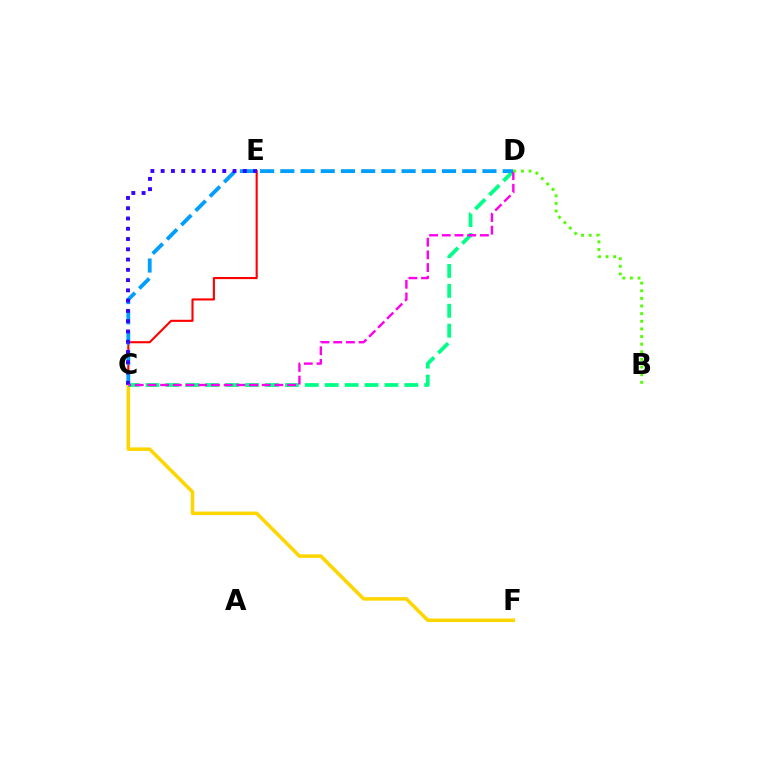{('C', 'E'): [{'color': '#ff0000', 'line_style': 'solid', 'thickness': 1.52}, {'color': '#3700ff', 'line_style': 'dotted', 'thickness': 2.79}], ('C', 'F'): [{'color': '#ffd500', 'line_style': 'solid', 'thickness': 2.54}], ('C', 'D'): [{'color': '#00ff86', 'line_style': 'dashed', 'thickness': 2.7}, {'color': '#009eff', 'line_style': 'dashed', 'thickness': 2.75}, {'color': '#ff00ed', 'line_style': 'dashed', 'thickness': 1.72}], ('B', 'D'): [{'color': '#4fff00', 'line_style': 'dotted', 'thickness': 2.07}]}